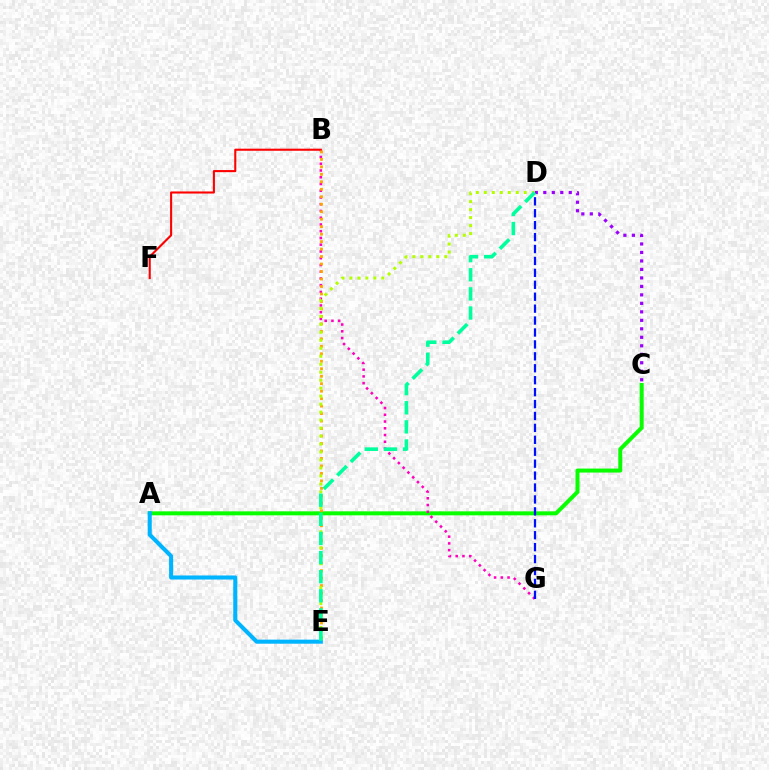{('A', 'C'): [{'color': '#08ff00', 'line_style': 'solid', 'thickness': 2.87}], ('B', 'G'): [{'color': '#ff00bd', 'line_style': 'dotted', 'thickness': 1.83}], ('B', 'F'): [{'color': '#ff0000', 'line_style': 'solid', 'thickness': 1.51}], ('A', 'E'): [{'color': '#00b5ff', 'line_style': 'solid', 'thickness': 2.93}], ('D', 'G'): [{'color': '#0010ff', 'line_style': 'dashed', 'thickness': 1.62}], ('B', 'E'): [{'color': '#ffa500', 'line_style': 'dotted', 'thickness': 2.03}], ('C', 'D'): [{'color': '#9b00ff', 'line_style': 'dotted', 'thickness': 2.31}], ('D', 'E'): [{'color': '#b3ff00', 'line_style': 'dotted', 'thickness': 2.17}, {'color': '#00ff9d', 'line_style': 'dashed', 'thickness': 2.6}]}